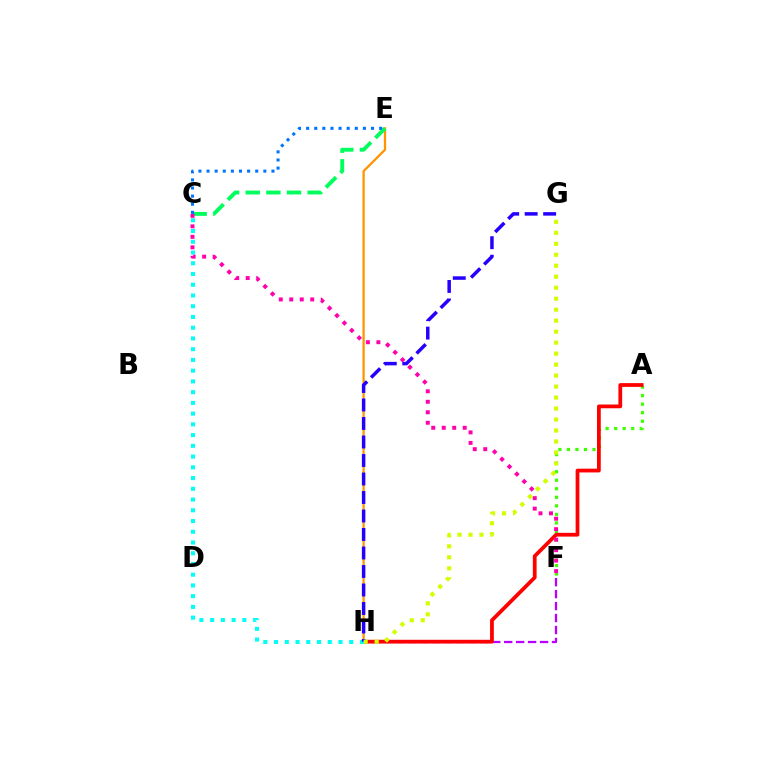{('F', 'H'): [{'color': '#b900ff', 'line_style': 'dashed', 'thickness': 1.62}], ('A', 'F'): [{'color': '#3dff00', 'line_style': 'dotted', 'thickness': 2.32}], ('A', 'H'): [{'color': '#ff0000', 'line_style': 'solid', 'thickness': 2.7}], ('E', 'H'): [{'color': '#ff9400', 'line_style': 'solid', 'thickness': 1.63}], ('C', 'H'): [{'color': '#00fff6', 'line_style': 'dotted', 'thickness': 2.92}], ('C', 'E'): [{'color': '#00ff5c', 'line_style': 'dashed', 'thickness': 2.8}, {'color': '#0074ff', 'line_style': 'dotted', 'thickness': 2.2}], ('C', 'F'): [{'color': '#ff00ac', 'line_style': 'dotted', 'thickness': 2.85}], ('G', 'H'): [{'color': '#2500ff', 'line_style': 'dashed', 'thickness': 2.51}, {'color': '#d1ff00', 'line_style': 'dotted', 'thickness': 2.98}]}